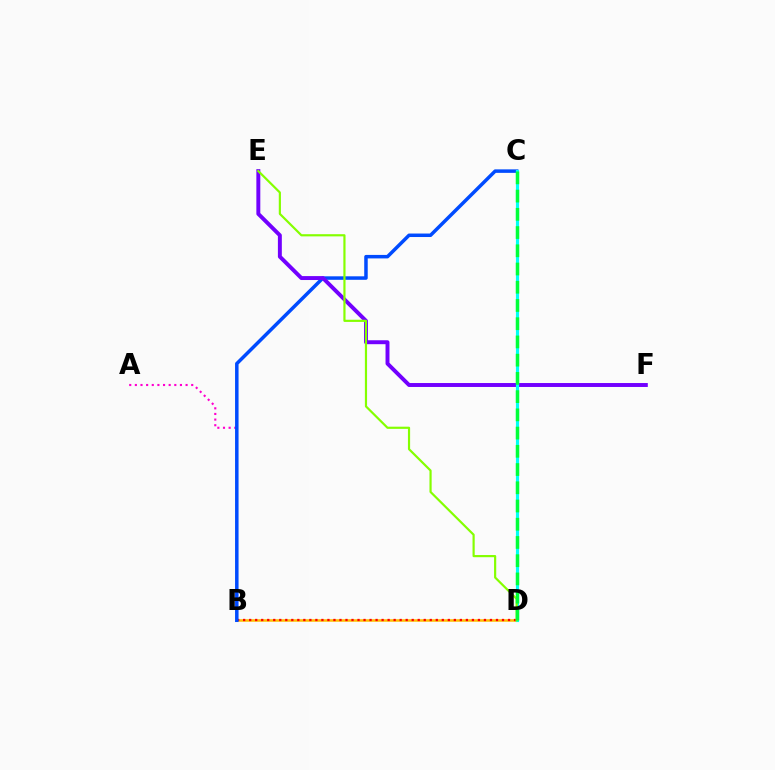{('A', 'B'): [{'color': '#ff00cf', 'line_style': 'dotted', 'thickness': 1.53}], ('B', 'D'): [{'color': '#ffbd00', 'line_style': 'solid', 'thickness': 1.82}, {'color': '#ff0000', 'line_style': 'dotted', 'thickness': 1.64}], ('B', 'C'): [{'color': '#004bff', 'line_style': 'solid', 'thickness': 2.52}], ('E', 'F'): [{'color': '#7200ff', 'line_style': 'solid', 'thickness': 2.83}], ('C', 'D'): [{'color': '#00fff6', 'line_style': 'solid', 'thickness': 2.26}, {'color': '#00ff39', 'line_style': 'dashed', 'thickness': 2.48}], ('D', 'E'): [{'color': '#84ff00', 'line_style': 'solid', 'thickness': 1.57}]}